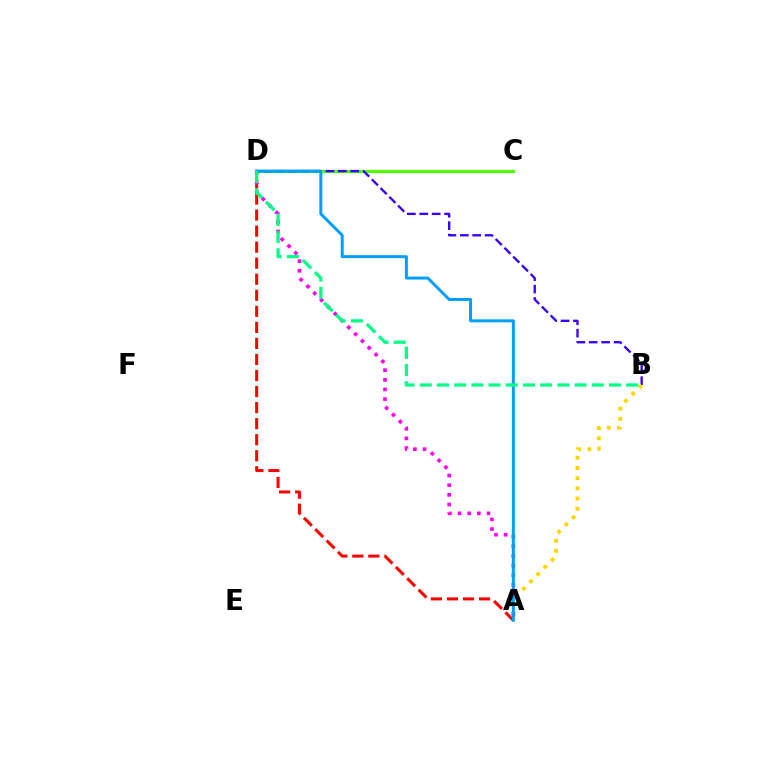{('C', 'D'): [{'color': '#4fff00', 'line_style': 'solid', 'thickness': 2.31}], ('A', 'D'): [{'color': '#ff0000', 'line_style': 'dashed', 'thickness': 2.18}, {'color': '#ff00ed', 'line_style': 'dotted', 'thickness': 2.62}, {'color': '#009eff', 'line_style': 'solid', 'thickness': 2.14}], ('B', 'D'): [{'color': '#3700ff', 'line_style': 'dashed', 'thickness': 1.68}, {'color': '#00ff86', 'line_style': 'dashed', 'thickness': 2.34}], ('A', 'B'): [{'color': '#ffd500', 'line_style': 'dotted', 'thickness': 2.77}]}